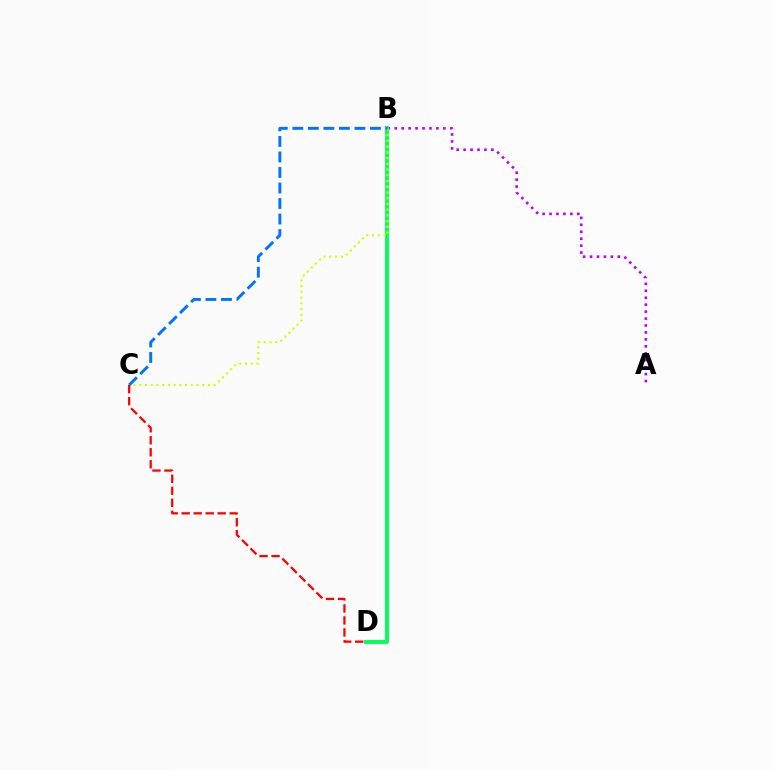{('A', 'B'): [{'color': '#b900ff', 'line_style': 'dotted', 'thickness': 1.89}], ('B', 'D'): [{'color': '#00ff5c', 'line_style': 'solid', 'thickness': 2.8}], ('B', 'C'): [{'color': '#d1ff00', 'line_style': 'dotted', 'thickness': 1.56}, {'color': '#0074ff', 'line_style': 'dashed', 'thickness': 2.11}], ('C', 'D'): [{'color': '#ff0000', 'line_style': 'dashed', 'thickness': 1.63}]}